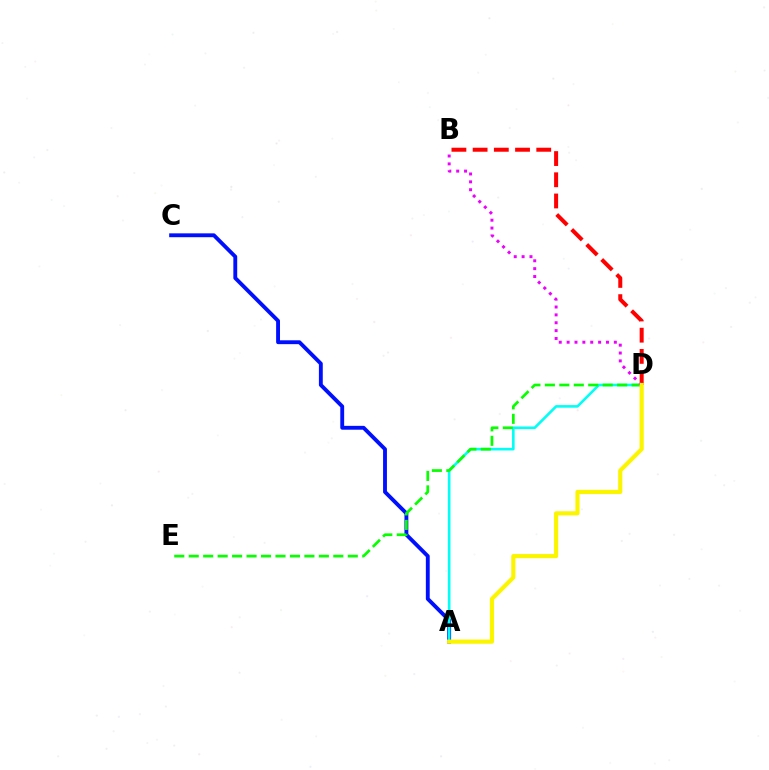{('A', 'C'): [{'color': '#0010ff', 'line_style': 'solid', 'thickness': 2.78}], ('A', 'D'): [{'color': '#00fff6', 'line_style': 'solid', 'thickness': 1.88}, {'color': '#fcf500', 'line_style': 'solid', 'thickness': 3.0}], ('D', 'E'): [{'color': '#08ff00', 'line_style': 'dashed', 'thickness': 1.96}], ('B', 'D'): [{'color': '#ff0000', 'line_style': 'dashed', 'thickness': 2.88}, {'color': '#ee00ff', 'line_style': 'dotted', 'thickness': 2.14}]}